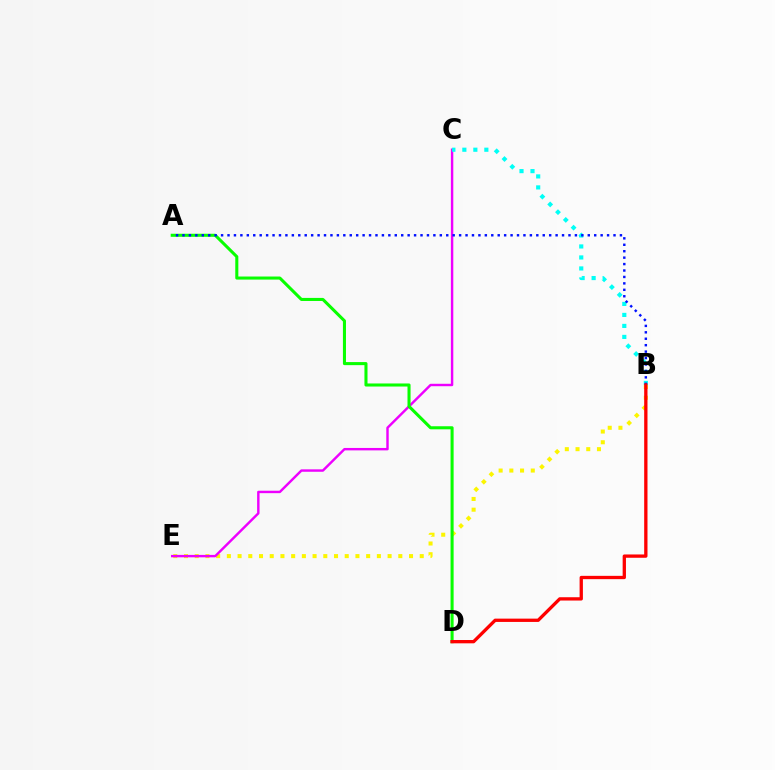{('B', 'E'): [{'color': '#fcf500', 'line_style': 'dotted', 'thickness': 2.91}], ('C', 'E'): [{'color': '#ee00ff', 'line_style': 'solid', 'thickness': 1.75}], ('B', 'C'): [{'color': '#00fff6', 'line_style': 'dotted', 'thickness': 2.99}], ('A', 'D'): [{'color': '#08ff00', 'line_style': 'solid', 'thickness': 2.2}], ('A', 'B'): [{'color': '#0010ff', 'line_style': 'dotted', 'thickness': 1.75}], ('B', 'D'): [{'color': '#ff0000', 'line_style': 'solid', 'thickness': 2.38}]}